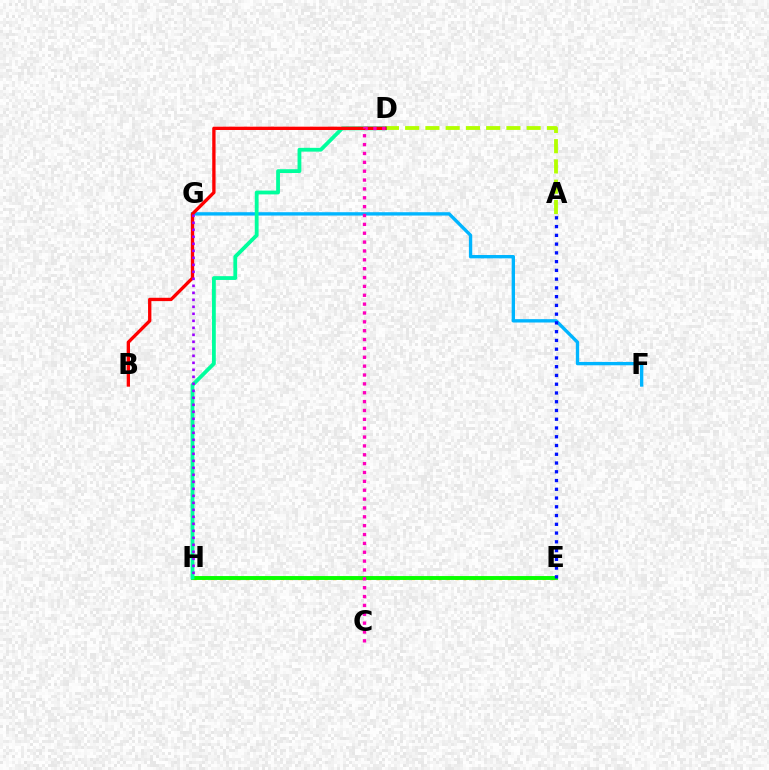{('E', 'H'): [{'color': '#ffa500', 'line_style': 'dotted', 'thickness': 2.37}, {'color': '#08ff00', 'line_style': 'solid', 'thickness': 2.81}], ('A', 'D'): [{'color': '#b3ff00', 'line_style': 'dashed', 'thickness': 2.75}], ('F', 'G'): [{'color': '#00b5ff', 'line_style': 'solid', 'thickness': 2.41}], ('D', 'H'): [{'color': '#00ff9d', 'line_style': 'solid', 'thickness': 2.74}], ('A', 'E'): [{'color': '#0010ff', 'line_style': 'dotted', 'thickness': 2.38}], ('B', 'D'): [{'color': '#ff0000', 'line_style': 'solid', 'thickness': 2.39}], ('G', 'H'): [{'color': '#9b00ff', 'line_style': 'dotted', 'thickness': 1.9}], ('C', 'D'): [{'color': '#ff00bd', 'line_style': 'dotted', 'thickness': 2.41}]}